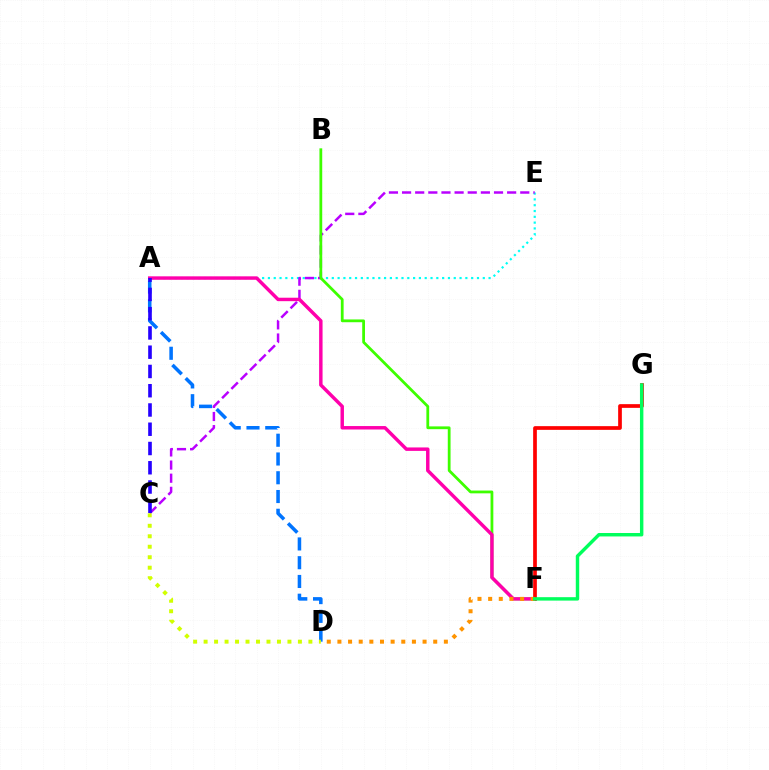{('A', 'E'): [{'color': '#00fff6', 'line_style': 'dotted', 'thickness': 1.58}], ('C', 'E'): [{'color': '#b900ff', 'line_style': 'dashed', 'thickness': 1.78}], ('B', 'F'): [{'color': '#3dff00', 'line_style': 'solid', 'thickness': 2.0}], ('A', 'F'): [{'color': '#ff00ac', 'line_style': 'solid', 'thickness': 2.48}], ('F', 'G'): [{'color': '#ff0000', 'line_style': 'solid', 'thickness': 2.67}, {'color': '#00ff5c', 'line_style': 'solid', 'thickness': 2.47}], ('A', 'D'): [{'color': '#0074ff', 'line_style': 'dashed', 'thickness': 2.55}], ('D', 'F'): [{'color': '#ff9400', 'line_style': 'dotted', 'thickness': 2.89}], ('A', 'C'): [{'color': '#2500ff', 'line_style': 'dashed', 'thickness': 2.62}], ('C', 'D'): [{'color': '#d1ff00', 'line_style': 'dotted', 'thickness': 2.85}]}